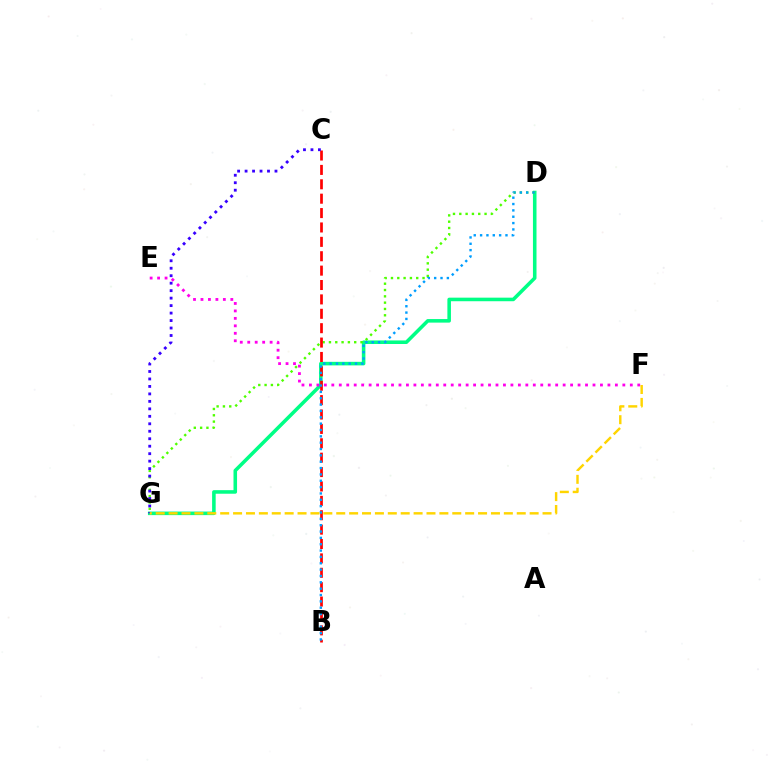{('D', 'G'): [{'color': '#00ff86', 'line_style': 'solid', 'thickness': 2.57}, {'color': '#4fff00', 'line_style': 'dotted', 'thickness': 1.72}], ('E', 'F'): [{'color': '#ff00ed', 'line_style': 'dotted', 'thickness': 2.03}], ('B', 'C'): [{'color': '#ff0000', 'line_style': 'dashed', 'thickness': 1.95}], ('B', 'D'): [{'color': '#009eff', 'line_style': 'dotted', 'thickness': 1.72}], ('C', 'G'): [{'color': '#3700ff', 'line_style': 'dotted', 'thickness': 2.03}], ('F', 'G'): [{'color': '#ffd500', 'line_style': 'dashed', 'thickness': 1.75}]}